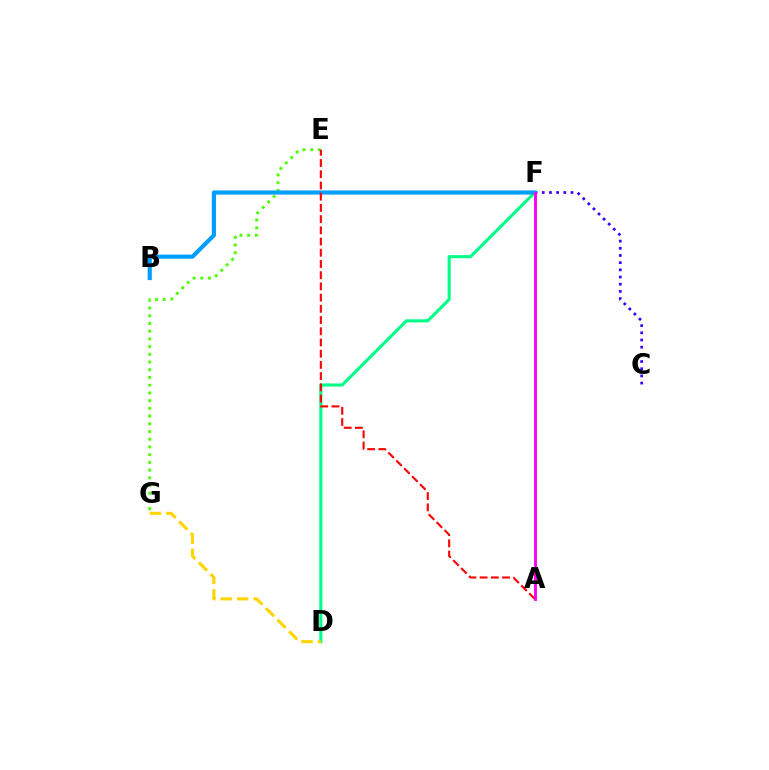{('C', 'F'): [{'color': '#3700ff', 'line_style': 'dotted', 'thickness': 1.95}], ('D', 'F'): [{'color': '#00ff86', 'line_style': 'solid', 'thickness': 2.23}], ('D', 'G'): [{'color': '#ffd500', 'line_style': 'dashed', 'thickness': 2.23}], ('E', 'G'): [{'color': '#4fff00', 'line_style': 'dotted', 'thickness': 2.1}], ('B', 'F'): [{'color': '#009eff', 'line_style': 'solid', 'thickness': 2.97}], ('A', 'E'): [{'color': '#ff0000', 'line_style': 'dashed', 'thickness': 1.52}], ('A', 'F'): [{'color': '#ff00ed', 'line_style': 'solid', 'thickness': 2.07}]}